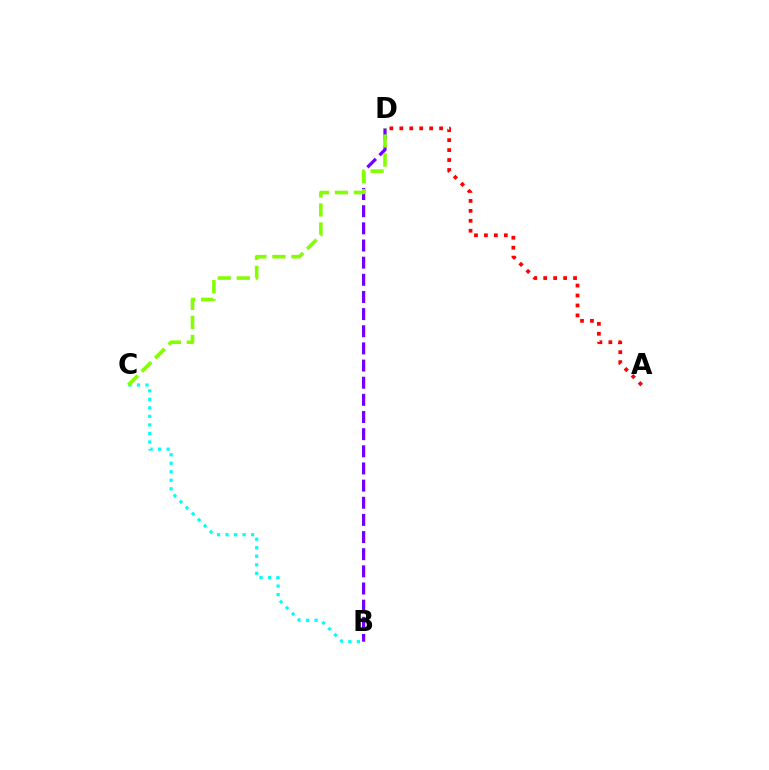{('A', 'D'): [{'color': '#ff0000', 'line_style': 'dotted', 'thickness': 2.7}], ('B', 'D'): [{'color': '#7200ff', 'line_style': 'dashed', 'thickness': 2.33}], ('B', 'C'): [{'color': '#00fff6', 'line_style': 'dotted', 'thickness': 2.32}], ('C', 'D'): [{'color': '#84ff00', 'line_style': 'dashed', 'thickness': 2.58}]}